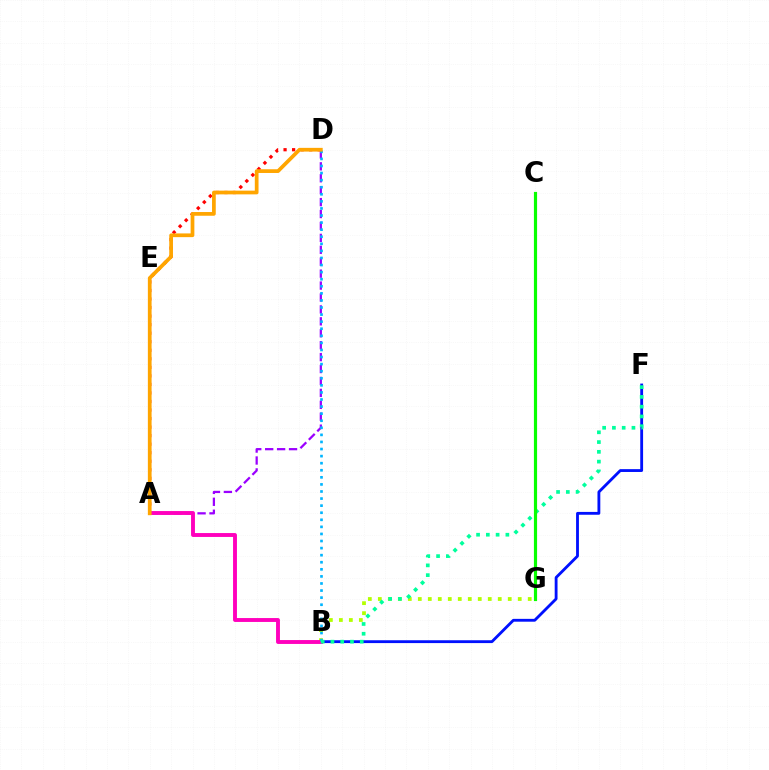{('A', 'D'): [{'color': '#9b00ff', 'line_style': 'dashed', 'thickness': 1.62}, {'color': '#ff0000', 'line_style': 'dotted', 'thickness': 2.32}, {'color': '#ffa500', 'line_style': 'solid', 'thickness': 2.68}], ('B', 'F'): [{'color': '#0010ff', 'line_style': 'solid', 'thickness': 2.04}, {'color': '#00ff9d', 'line_style': 'dotted', 'thickness': 2.65}], ('B', 'G'): [{'color': '#b3ff00', 'line_style': 'dotted', 'thickness': 2.72}], ('A', 'B'): [{'color': '#ff00bd', 'line_style': 'solid', 'thickness': 2.8}], ('B', 'D'): [{'color': '#00b5ff', 'line_style': 'dotted', 'thickness': 1.92}], ('C', 'G'): [{'color': '#08ff00', 'line_style': 'solid', 'thickness': 2.29}]}